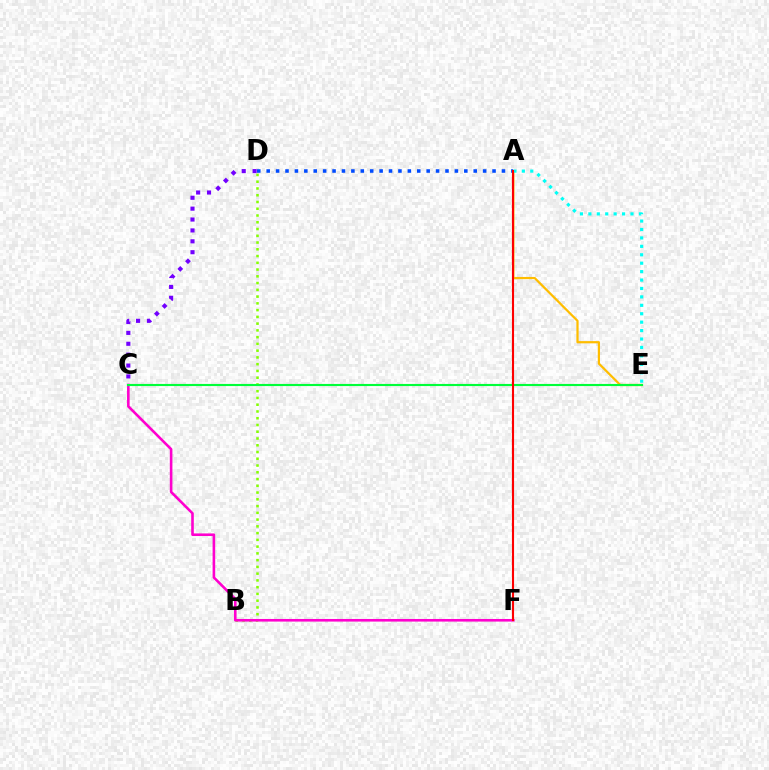{('A', 'D'): [{'color': '#004bff', 'line_style': 'dotted', 'thickness': 2.56}], ('B', 'D'): [{'color': '#84ff00', 'line_style': 'dotted', 'thickness': 1.84}], ('A', 'E'): [{'color': '#ffbd00', 'line_style': 'solid', 'thickness': 1.6}, {'color': '#00fff6', 'line_style': 'dotted', 'thickness': 2.29}], ('C', 'F'): [{'color': '#ff00cf', 'line_style': 'solid', 'thickness': 1.87}], ('C', 'E'): [{'color': '#00ff39', 'line_style': 'solid', 'thickness': 1.54}], ('C', 'D'): [{'color': '#7200ff', 'line_style': 'dotted', 'thickness': 2.96}], ('A', 'F'): [{'color': '#ff0000', 'line_style': 'solid', 'thickness': 1.52}]}